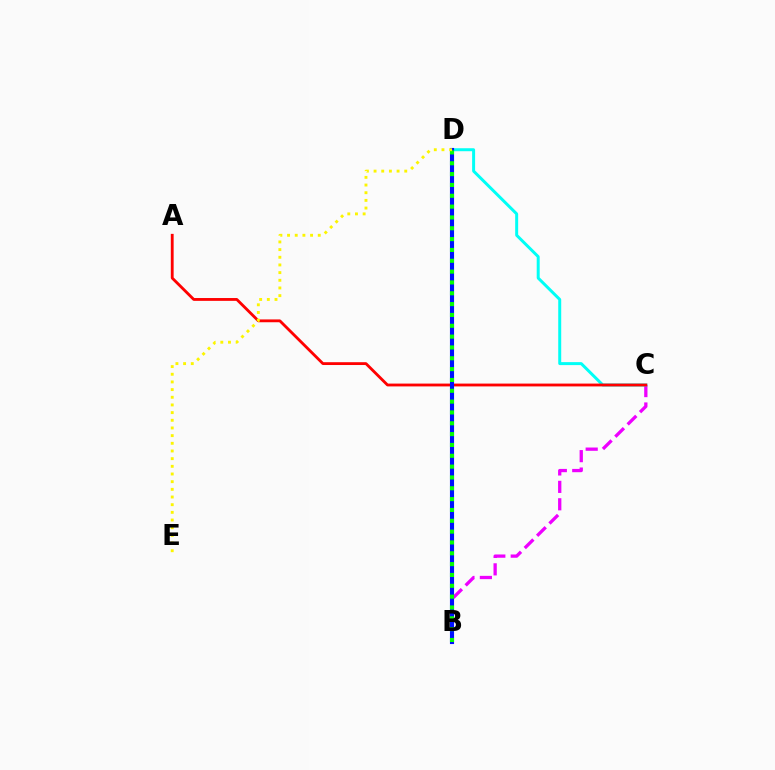{('B', 'C'): [{'color': '#ee00ff', 'line_style': 'dashed', 'thickness': 2.37}], ('C', 'D'): [{'color': '#00fff6', 'line_style': 'solid', 'thickness': 2.14}], ('A', 'C'): [{'color': '#ff0000', 'line_style': 'solid', 'thickness': 2.03}], ('B', 'D'): [{'color': '#0010ff', 'line_style': 'solid', 'thickness': 2.97}, {'color': '#08ff00', 'line_style': 'dotted', 'thickness': 2.94}], ('D', 'E'): [{'color': '#fcf500', 'line_style': 'dotted', 'thickness': 2.08}]}